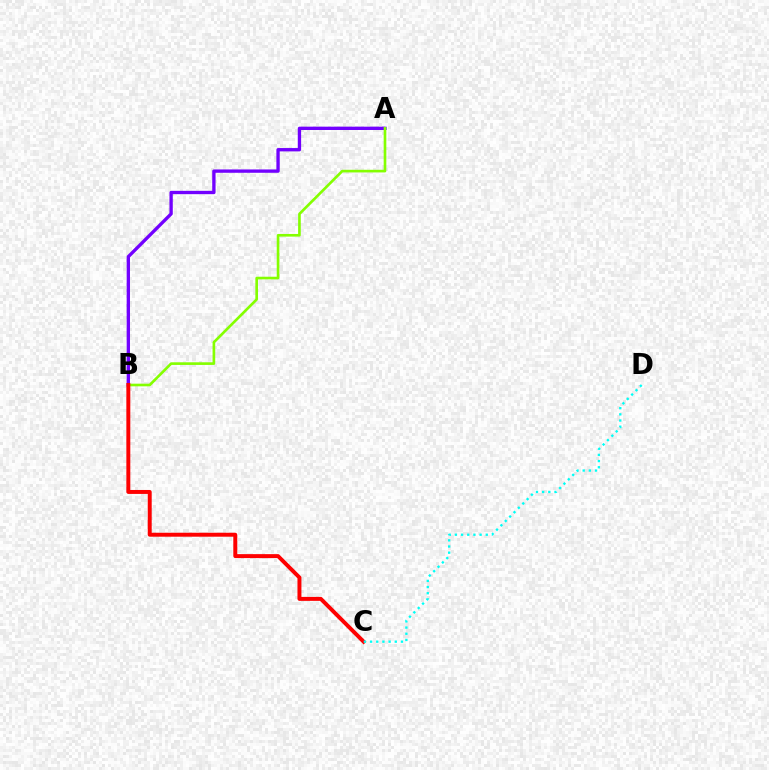{('A', 'B'): [{'color': '#7200ff', 'line_style': 'solid', 'thickness': 2.4}, {'color': '#84ff00', 'line_style': 'solid', 'thickness': 1.91}], ('B', 'C'): [{'color': '#ff0000', 'line_style': 'solid', 'thickness': 2.85}], ('C', 'D'): [{'color': '#00fff6', 'line_style': 'dotted', 'thickness': 1.68}]}